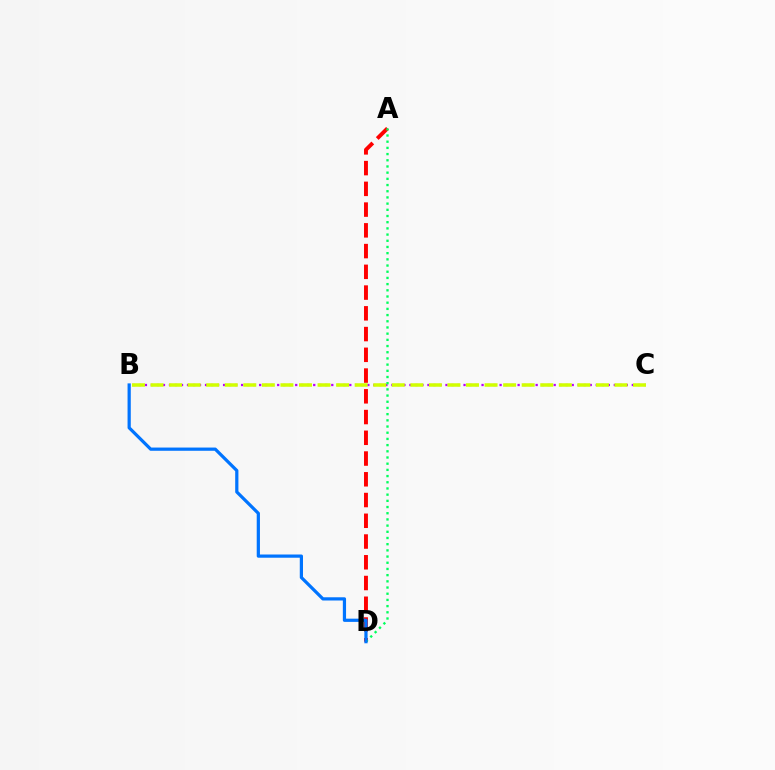{('B', 'C'): [{'color': '#b900ff', 'line_style': 'dotted', 'thickness': 1.63}, {'color': '#d1ff00', 'line_style': 'dashed', 'thickness': 2.52}], ('A', 'D'): [{'color': '#ff0000', 'line_style': 'dashed', 'thickness': 2.82}, {'color': '#00ff5c', 'line_style': 'dotted', 'thickness': 1.68}], ('B', 'D'): [{'color': '#0074ff', 'line_style': 'solid', 'thickness': 2.32}]}